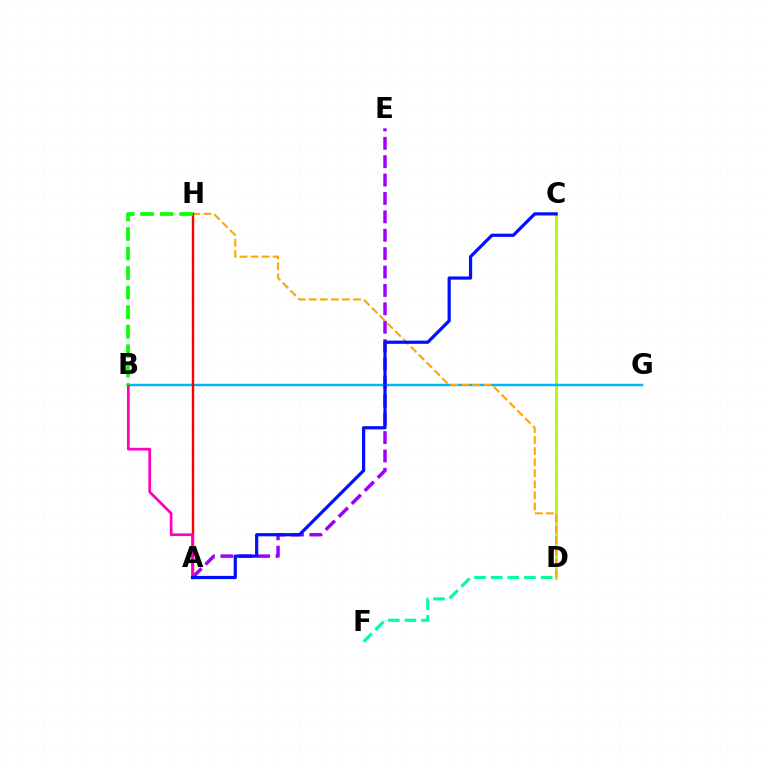{('A', 'E'): [{'color': '#9b00ff', 'line_style': 'dashed', 'thickness': 2.5}], ('C', 'D'): [{'color': '#b3ff00', 'line_style': 'solid', 'thickness': 2.12}], ('B', 'G'): [{'color': '#00b5ff', 'line_style': 'solid', 'thickness': 1.77}], ('D', 'H'): [{'color': '#ffa500', 'line_style': 'dashed', 'thickness': 1.5}], ('D', 'F'): [{'color': '#00ff9d', 'line_style': 'dashed', 'thickness': 2.26}], ('A', 'H'): [{'color': '#ff0000', 'line_style': 'solid', 'thickness': 1.75}], ('A', 'B'): [{'color': '#ff00bd', 'line_style': 'solid', 'thickness': 1.95}], ('A', 'C'): [{'color': '#0010ff', 'line_style': 'solid', 'thickness': 2.31}], ('B', 'H'): [{'color': '#08ff00', 'line_style': 'dashed', 'thickness': 2.65}]}